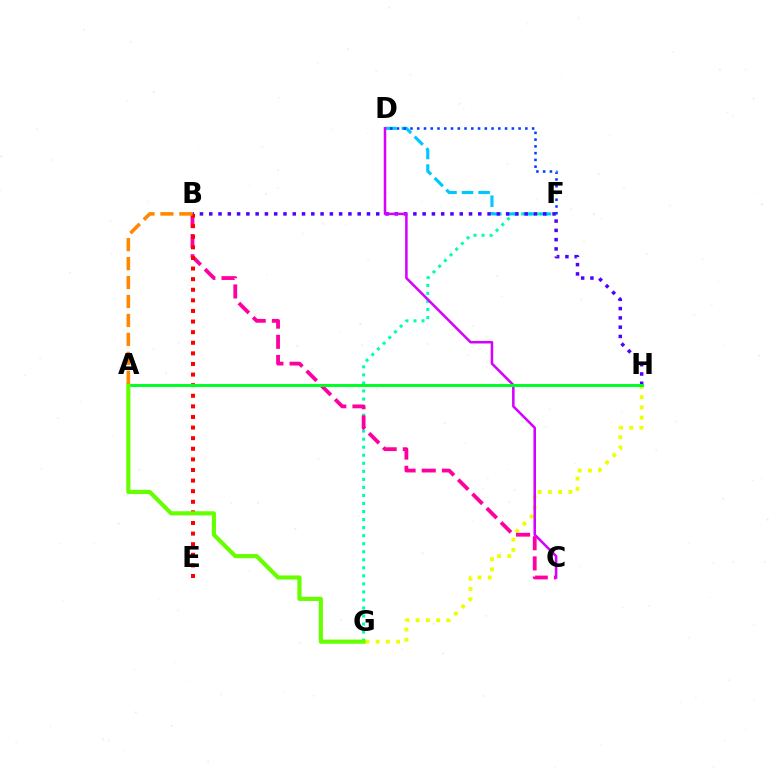{('F', 'G'): [{'color': '#00ffaf', 'line_style': 'dotted', 'thickness': 2.18}], ('D', 'F'): [{'color': '#00c7ff', 'line_style': 'dashed', 'thickness': 2.25}, {'color': '#003fff', 'line_style': 'dotted', 'thickness': 1.84}], ('G', 'H'): [{'color': '#eeff00', 'line_style': 'dotted', 'thickness': 2.78}], ('B', 'C'): [{'color': '#ff00a0', 'line_style': 'dashed', 'thickness': 2.74}], ('B', 'H'): [{'color': '#4f00ff', 'line_style': 'dotted', 'thickness': 2.52}], ('B', 'E'): [{'color': '#ff0000', 'line_style': 'dotted', 'thickness': 2.88}], ('C', 'D'): [{'color': '#d600ff', 'line_style': 'solid', 'thickness': 1.82}], ('A', 'H'): [{'color': '#00ff27', 'line_style': 'solid', 'thickness': 2.14}], ('A', 'G'): [{'color': '#66ff00', 'line_style': 'solid', 'thickness': 2.99}], ('A', 'B'): [{'color': '#ff8800', 'line_style': 'dashed', 'thickness': 2.57}]}